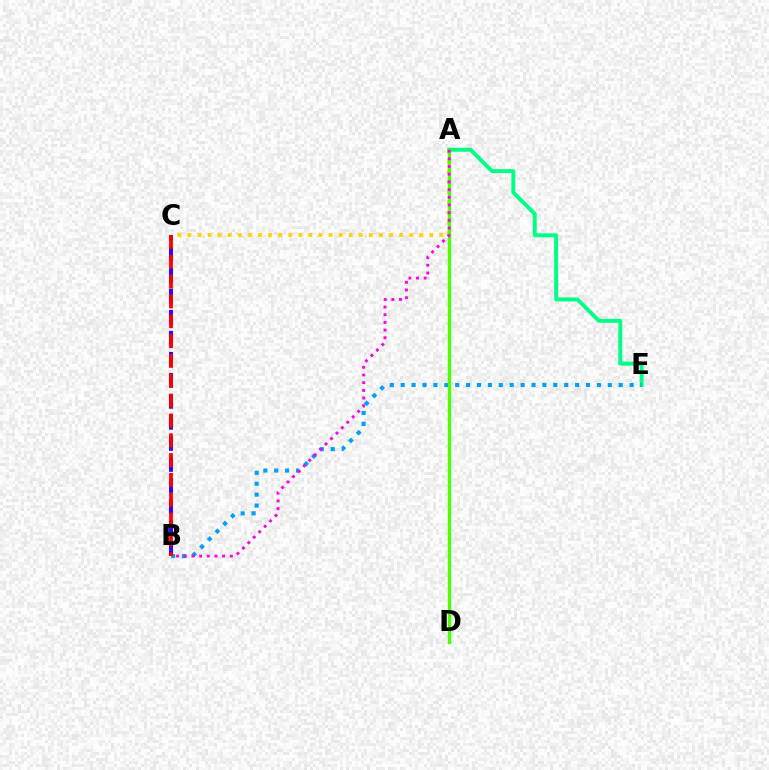{('A', 'E'): [{'color': '#00ff86', 'line_style': 'solid', 'thickness': 2.84}], ('B', 'E'): [{'color': '#009eff', 'line_style': 'dotted', 'thickness': 2.96}], ('A', 'C'): [{'color': '#ffd500', 'line_style': 'dotted', 'thickness': 2.74}], ('A', 'D'): [{'color': '#4fff00', 'line_style': 'solid', 'thickness': 2.4}], ('B', 'C'): [{'color': '#3700ff', 'line_style': 'dashed', 'thickness': 2.86}, {'color': '#ff0000', 'line_style': 'dashed', 'thickness': 2.69}], ('A', 'B'): [{'color': '#ff00ed', 'line_style': 'dotted', 'thickness': 2.09}]}